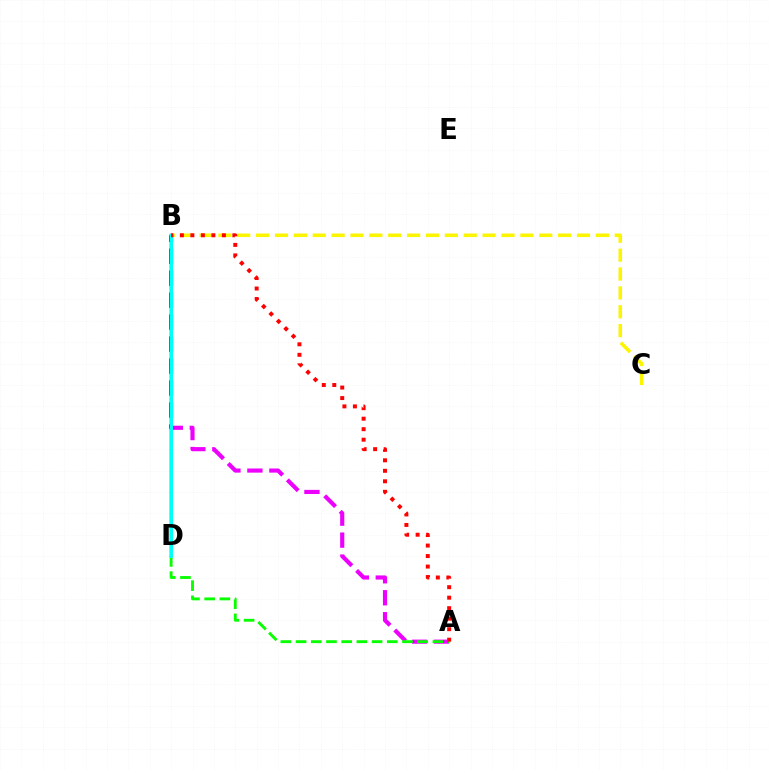{('B', 'D'): [{'color': '#0010ff', 'line_style': 'solid', 'thickness': 1.78}, {'color': '#00fff6', 'line_style': 'solid', 'thickness': 2.17}], ('B', 'C'): [{'color': '#fcf500', 'line_style': 'dashed', 'thickness': 2.56}], ('A', 'B'): [{'color': '#ee00ff', 'line_style': 'dashed', 'thickness': 2.98}, {'color': '#ff0000', 'line_style': 'dotted', 'thickness': 2.85}], ('A', 'D'): [{'color': '#08ff00', 'line_style': 'dashed', 'thickness': 2.07}]}